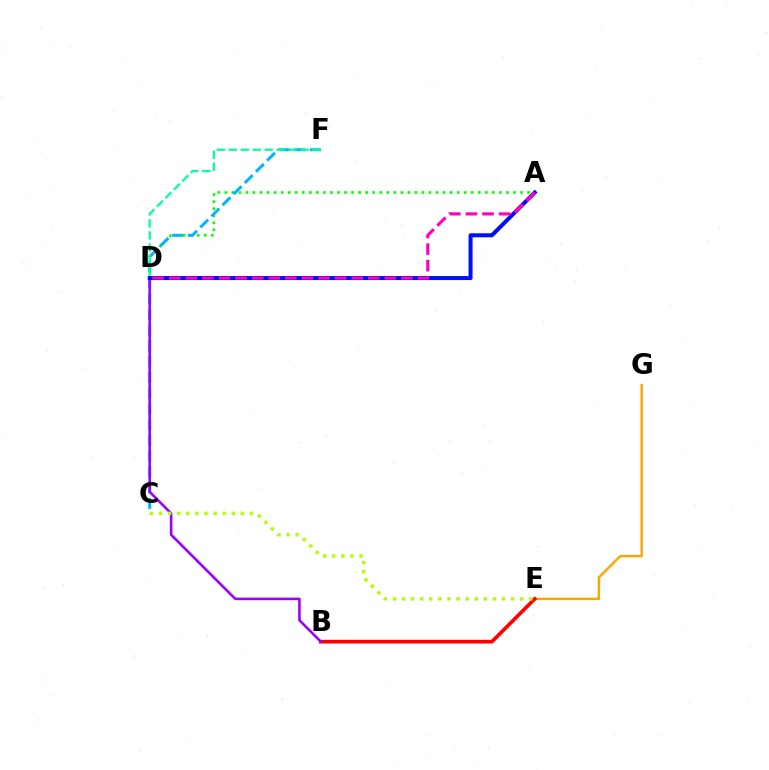{('A', 'D'): [{'color': '#08ff00', 'line_style': 'dotted', 'thickness': 1.91}, {'color': '#0010ff', 'line_style': 'solid', 'thickness': 2.89}, {'color': '#ff00bd', 'line_style': 'dashed', 'thickness': 2.25}], ('E', 'G'): [{'color': '#ffa500', 'line_style': 'solid', 'thickness': 1.74}], ('C', 'F'): [{'color': '#00b5ff', 'line_style': 'dashed', 'thickness': 2.14}], ('B', 'E'): [{'color': '#ff0000', 'line_style': 'solid', 'thickness': 2.64}], ('B', 'D'): [{'color': '#9b00ff', 'line_style': 'solid', 'thickness': 1.86}], ('D', 'F'): [{'color': '#00ff9d', 'line_style': 'dashed', 'thickness': 1.63}], ('C', 'E'): [{'color': '#b3ff00', 'line_style': 'dotted', 'thickness': 2.47}]}